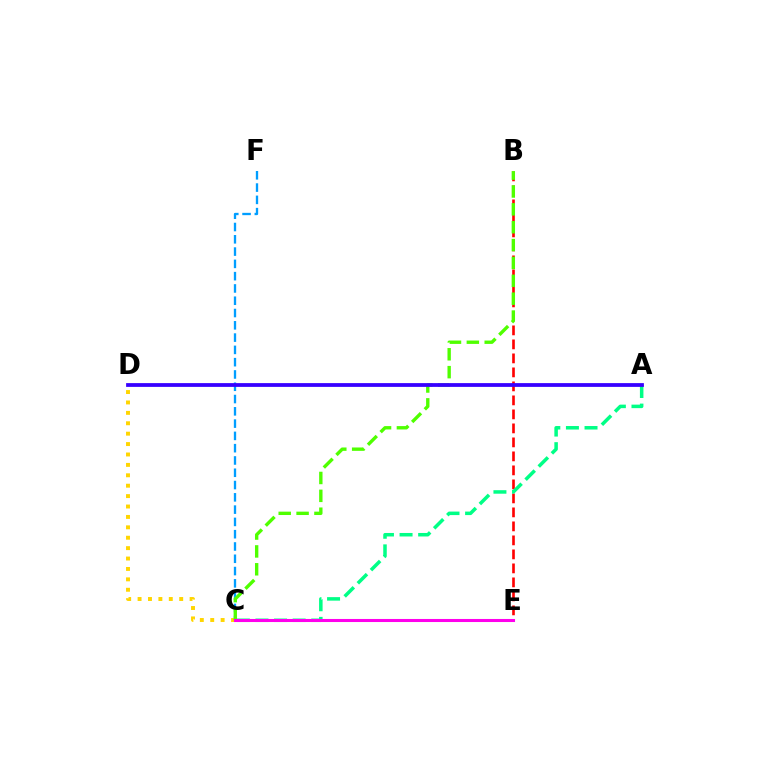{('B', 'E'): [{'color': '#ff0000', 'line_style': 'dashed', 'thickness': 1.9}], ('C', 'F'): [{'color': '#009eff', 'line_style': 'dashed', 'thickness': 1.67}], ('A', 'C'): [{'color': '#00ff86', 'line_style': 'dashed', 'thickness': 2.53}], ('C', 'D'): [{'color': '#ffd500', 'line_style': 'dotted', 'thickness': 2.83}], ('B', 'C'): [{'color': '#4fff00', 'line_style': 'dashed', 'thickness': 2.43}], ('A', 'D'): [{'color': '#3700ff', 'line_style': 'solid', 'thickness': 2.71}], ('C', 'E'): [{'color': '#ff00ed', 'line_style': 'solid', 'thickness': 2.2}]}